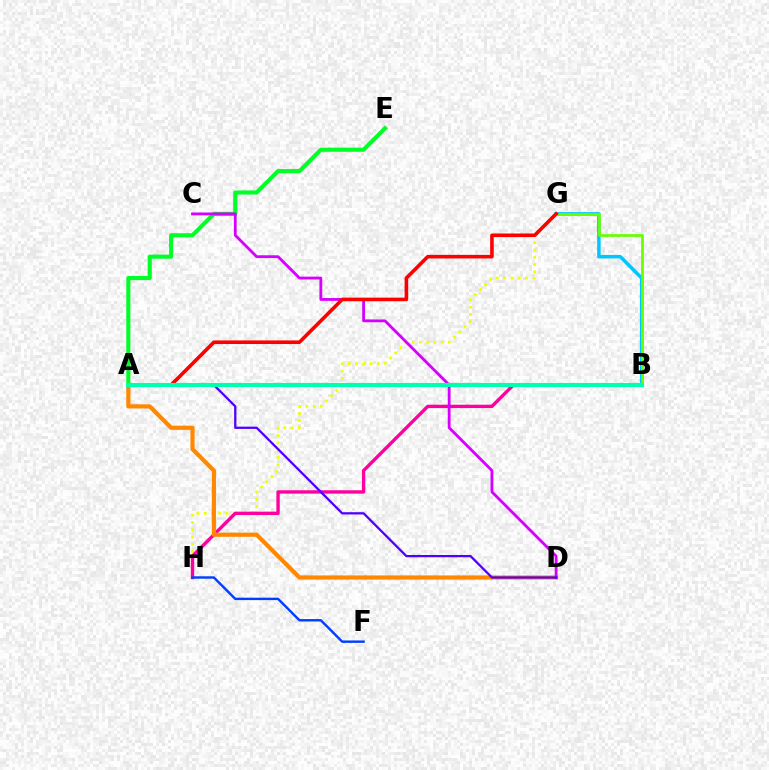{('G', 'H'): [{'color': '#eeff00', 'line_style': 'dotted', 'thickness': 1.97}], ('B', 'G'): [{'color': '#00c7ff', 'line_style': 'solid', 'thickness': 2.54}, {'color': '#66ff00', 'line_style': 'solid', 'thickness': 1.96}], ('B', 'H'): [{'color': '#ff00a0', 'line_style': 'solid', 'thickness': 2.43}], ('A', 'D'): [{'color': '#ff8800', 'line_style': 'solid', 'thickness': 3.0}, {'color': '#4f00ff', 'line_style': 'solid', 'thickness': 1.64}], ('A', 'E'): [{'color': '#00ff27', 'line_style': 'solid', 'thickness': 2.95}], ('C', 'D'): [{'color': '#d600ff', 'line_style': 'solid', 'thickness': 2.03}], ('A', 'G'): [{'color': '#ff0000', 'line_style': 'solid', 'thickness': 2.59}], ('A', 'B'): [{'color': '#00ffaf', 'line_style': 'solid', 'thickness': 2.97}], ('F', 'H'): [{'color': '#003fff', 'line_style': 'solid', 'thickness': 1.74}]}